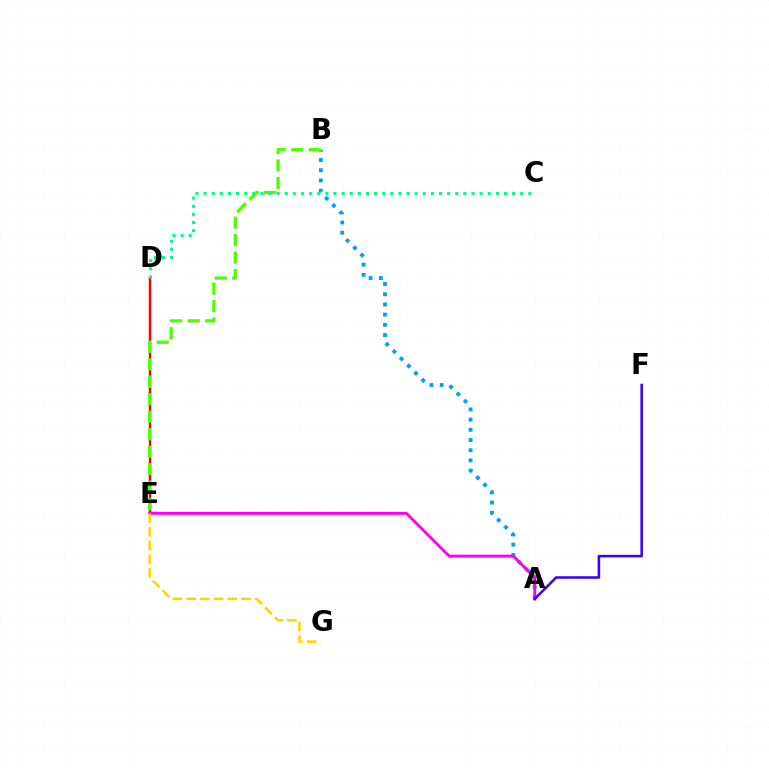{('D', 'E'): [{'color': '#ff0000', 'line_style': 'solid', 'thickness': 1.77}], ('A', 'B'): [{'color': '#009eff', 'line_style': 'dotted', 'thickness': 2.77}], ('B', 'E'): [{'color': '#4fff00', 'line_style': 'dashed', 'thickness': 2.37}], ('A', 'E'): [{'color': '#ff00ed', 'line_style': 'solid', 'thickness': 2.11}], ('E', 'G'): [{'color': '#ffd500', 'line_style': 'dashed', 'thickness': 1.86}], ('A', 'F'): [{'color': '#3700ff', 'line_style': 'solid', 'thickness': 1.83}], ('C', 'D'): [{'color': '#00ff86', 'line_style': 'dotted', 'thickness': 2.21}]}